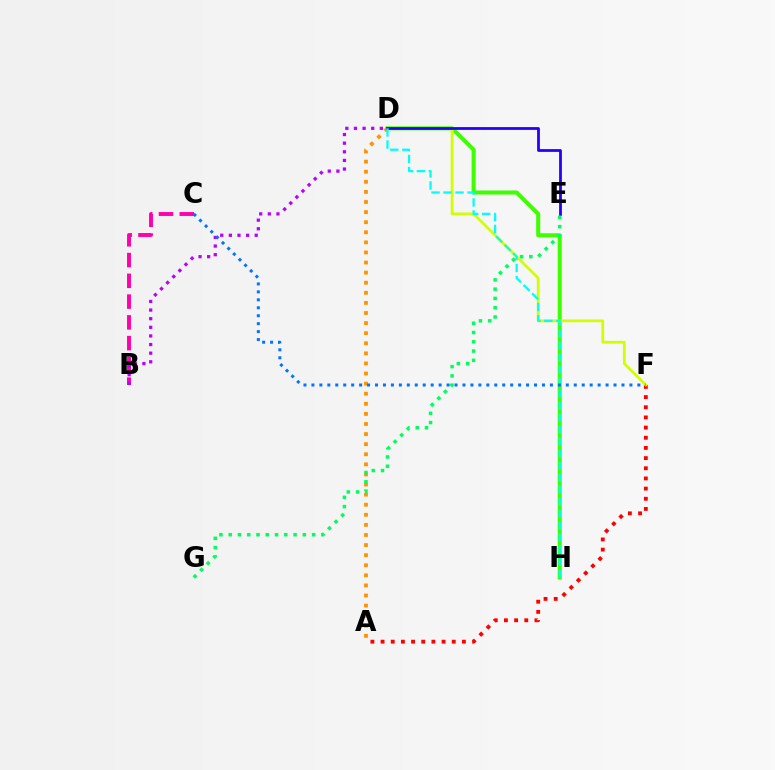{('B', 'C'): [{'color': '#ff00ac', 'line_style': 'dashed', 'thickness': 2.82}], ('A', 'F'): [{'color': '#ff0000', 'line_style': 'dotted', 'thickness': 2.76}], ('D', 'H'): [{'color': '#3dff00', 'line_style': 'solid', 'thickness': 2.91}, {'color': '#00fff6', 'line_style': 'dashed', 'thickness': 1.63}], ('A', 'D'): [{'color': '#ff9400', 'line_style': 'dotted', 'thickness': 2.74}], ('D', 'F'): [{'color': '#d1ff00', 'line_style': 'solid', 'thickness': 1.98}], ('D', 'E'): [{'color': '#2500ff', 'line_style': 'solid', 'thickness': 2.0}], ('E', 'G'): [{'color': '#00ff5c', 'line_style': 'dotted', 'thickness': 2.52}], ('B', 'D'): [{'color': '#b900ff', 'line_style': 'dotted', 'thickness': 2.34}], ('C', 'F'): [{'color': '#0074ff', 'line_style': 'dotted', 'thickness': 2.16}]}